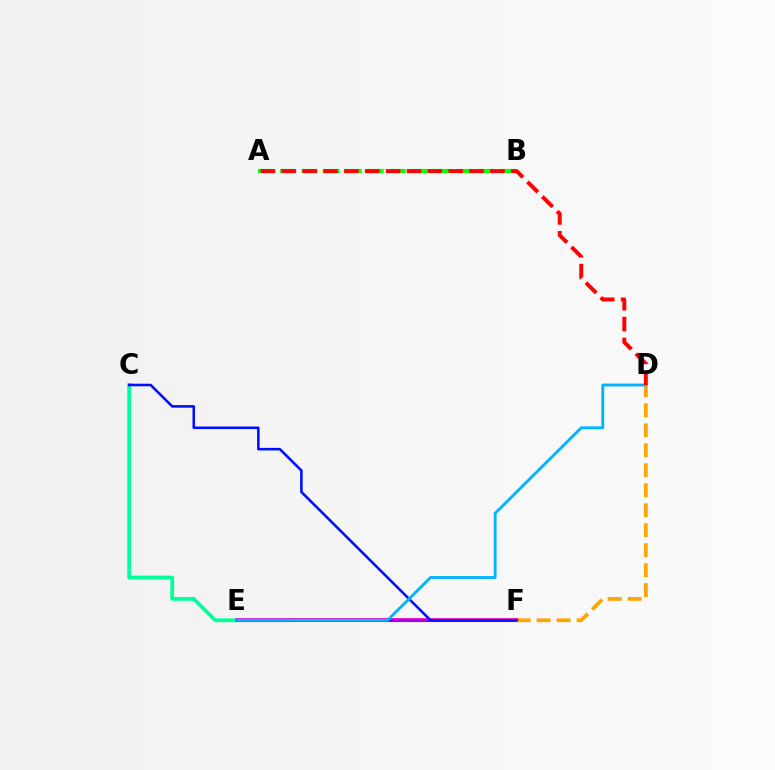{('C', 'E'): [{'color': '#00ff9d', 'line_style': 'solid', 'thickness': 2.72}], ('E', 'F'): [{'color': '#ff00bd', 'line_style': 'solid', 'thickness': 2.7}, {'color': '#9b00ff', 'line_style': 'solid', 'thickness': 2.22}], ('A', 'B'): [{'color': '#b3ff00', 'line_style': 'dotted', 'thickness': 2.88}, {'color': '#08ff00', 'line_style': 'dashed', 'thickness': 3.0}], ('D', 'F'): [{'color': '#ffa500', 'line_style': 'dashed', 'thickness': 2.71}], ('C', 'F'): [{'color': '#0010ff', 'line_style': 'solid', 'thickness': 1.85}], ('D', 'E'): [{'color': '#00b5ff', 'line_style': 'solid', 'thickness': 2.05}], ('A', 'D'): [{'color': '#ff0000', 'line_style': 'dashed', 'thickness': 2.83}]}